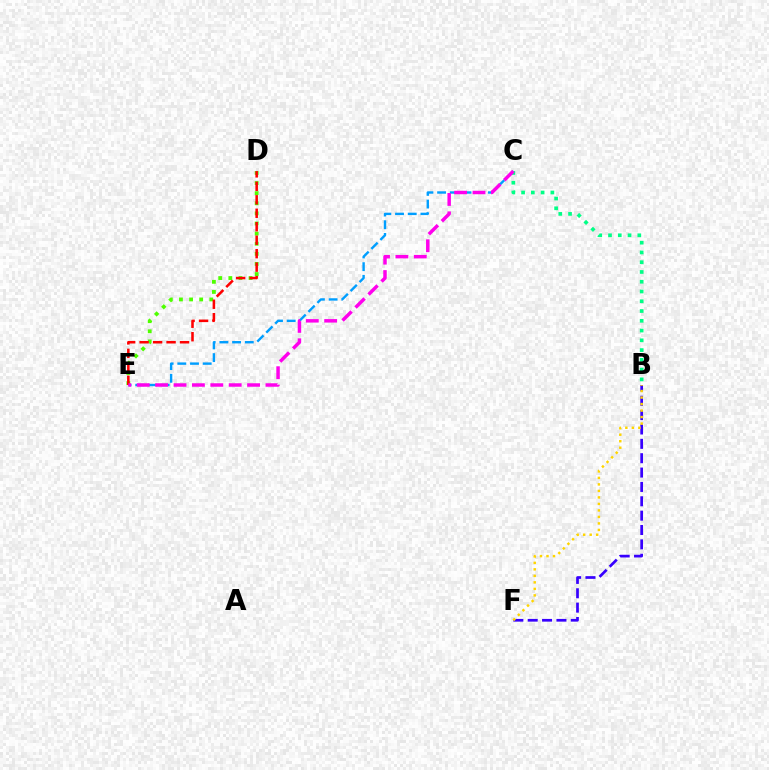{('B', 'F'): [{'color': '#3700ff', 'line_style': 'dashed', 'thickness': 1.95}, {'color': '#ffd500', 'line_style': 'dotted', 'thickness': 1.77}], ('D', 'E'): [{'color': '#4fff00', 'line_style': 'dotted', 'thickness': 2.75}, {'color': '#ff0000', 'line_style': 'dashed', 'thickness': 1.83}], ('C', 'E'): [{'color': '#009eff', 'line_style': 'dashed', 'thickness': 1.72}, {'color': '#ff00ed', 'line_style': 'dashed', 'thickness': 2.5}], ('B', 'C'): [{'color': '#00ff86', 'line_style': 'dotted', 'thickness': 2.65}]}